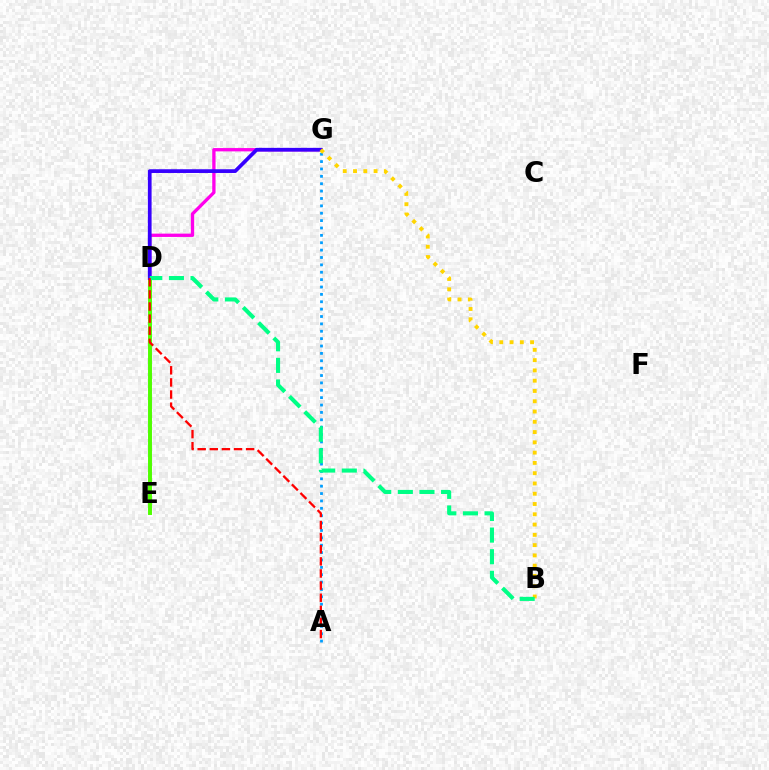{('A', 'G'): [{'color': '#009eff', 'line_style': 'dotted', 'thickness': 2.0}], ('D', 'E'): [{'color': '#4fff00', 'line_style': 'solid', 'thickness': 2.83}], ('D', 'G'): [{'color': '#ff00ed', 'line_style': 'solid', 'thickness': 2.39}, {'color': '#3700ff', 'line_style': 'solid', 'thickness': 2.69}], ('B', 'G'): [{'color': '#ffd500', 'line_style': 'dotted', 'thickness': 2.79}], ('B', 'D'): [{'color': '#00ff86', 'line_style': 'dashed', 'thickness': 2.94}], ('A', 'D'): [{'color': '#ff0000', 'line_style': 'dashed', 'thickness': 1.65}]}